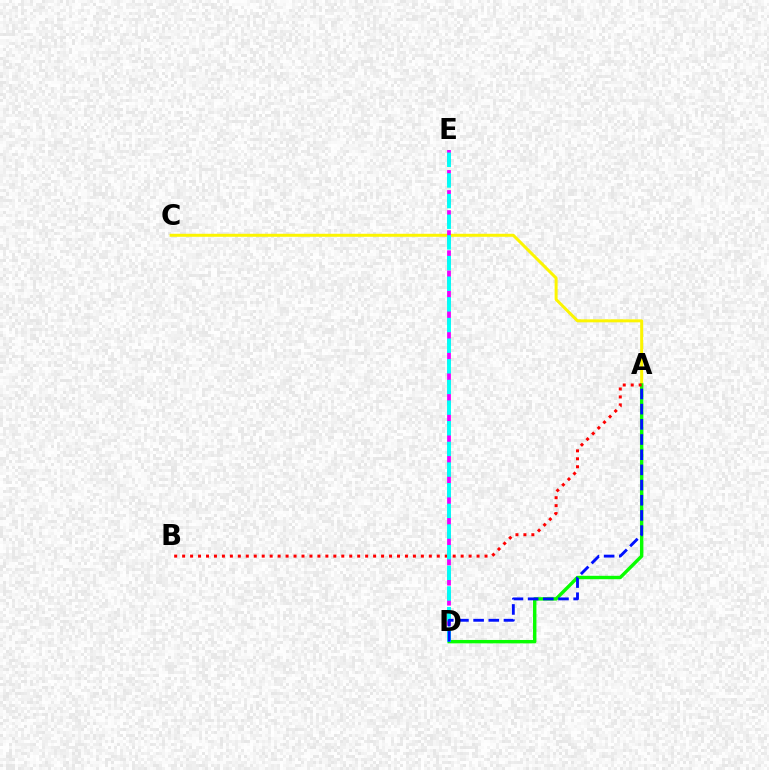{('A', 'C'): [{'color': '#fcf500', 'line_style': 'solid', 'thickness': 2.16}], ('A', 'D'): [{'color': '#08ff00', 'line_style': 'solid', 'thickness': 2.45}, {'color': '#0010ff', 'line_style': 'dashed', 'thickness': 2.06}], ('D', 'E'): [{'color': '#ee00ff', 'line_style': 'dashed', 'thickness': 2.73}, {'color': '#00fff6', 'line_style': 'dashed', 'thickness': 2.81}], ('A', 'B'): [{'color': '#ff0000', 'line_style': 'dotted', 'thickness': 2.16}]}